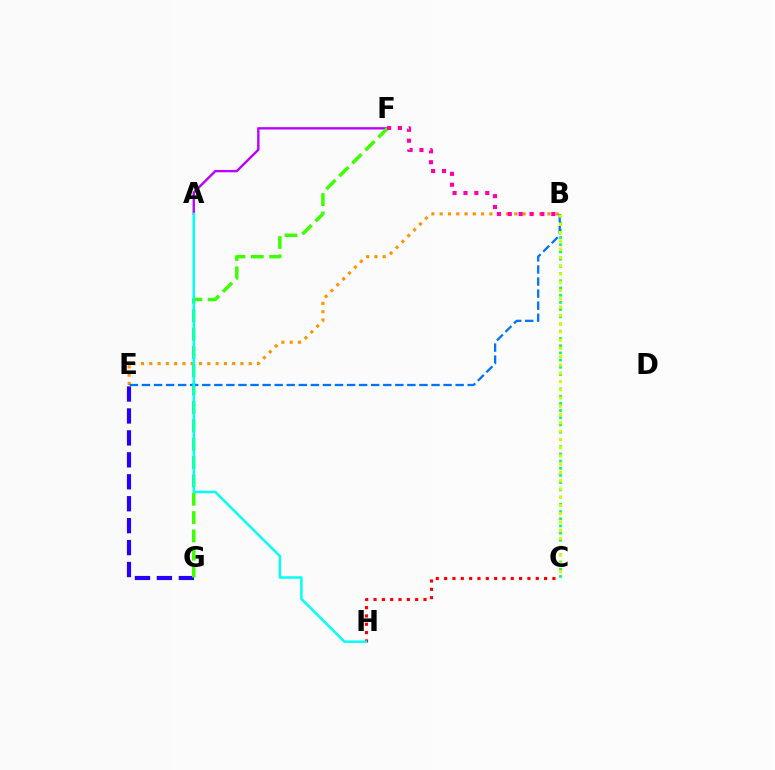{('A', 'F'): [{'color': '#b900ff', 'line_style': 'solid', 'thickness': 1.7}], ('B', 'E'): [{'color': '#ff9400', 'line_style': 'dotted', 'thickness': 2.25}, {'color': '#0074ff', 'line_style': 'dashed', 'thickness': 1.64}], ('B', 'C'): [{'color': '#00ff5c', 'line_style': 'dotted', 'thickness': 1.96}, {'color': '#d1ff00', 'line_style': 'dotted', 'thickness': 2.25}], ('E', 'G'): [{'color': '#2500ff', 'line_style': 'dashed', 'thickness': 2.98}], ('F', 'G'): [{'color': '#3dff00', 'line_style': 'dashed', 'thickness': 2.49}], ('C', 'H'): [{'color': '#ff0000', 'line_style': 'dotted', 'thickness': 2.26}], ('A', 'H'): [{'color': '#00fff6', 'line_style': 'solid', 'thickness': 1.78}], ('B', 'F'): [{'color': '#ff00ac', 'line_style': 'dotted', 'thickness': 2.96}]}